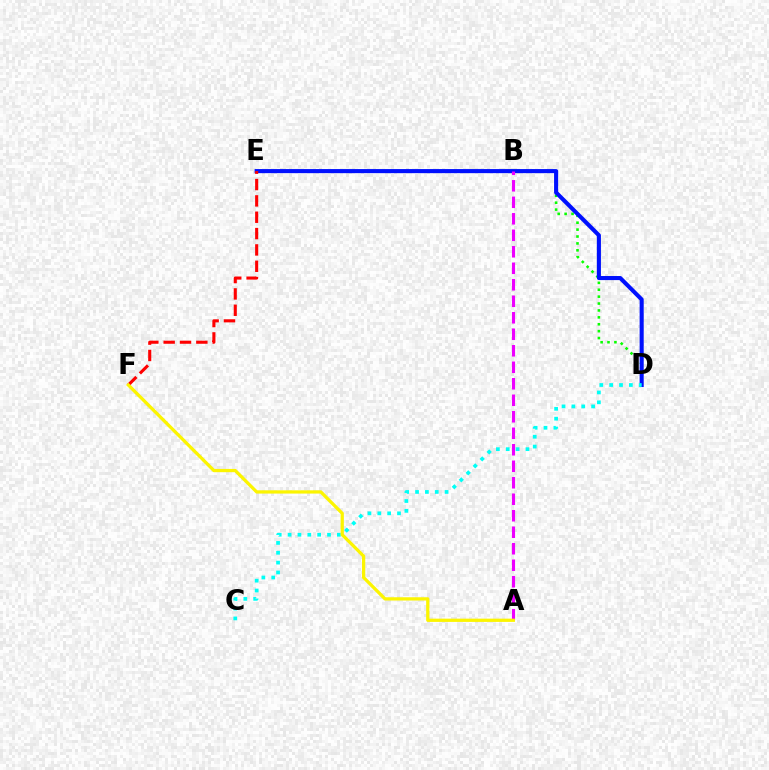{('B', 'D'): [{'color': '#08ff00', 'line_style': 'dotted', 'thickness': 1.87}], ('D', 'E'): [{'color': '#0010ff', 'line_style': 'solid', 'thickness': 2.94}], ('E', 'F'): [{'color': '#ff0000', 'line_style': 'dashed', 'thickness': 2.22}], ('A', 'B'): [{'color': '#ee00ff', 'line_style': 'dashed', 'thickness': 2.24}], ('C', 'D'): [{'color': '#00fff6', 'line_style': 'dotted', 'thickness': 2.68}], ('A', 'F'): [{'color': '#fcf500', 'line_style': 'solid', 'thickness': 2.35}]}